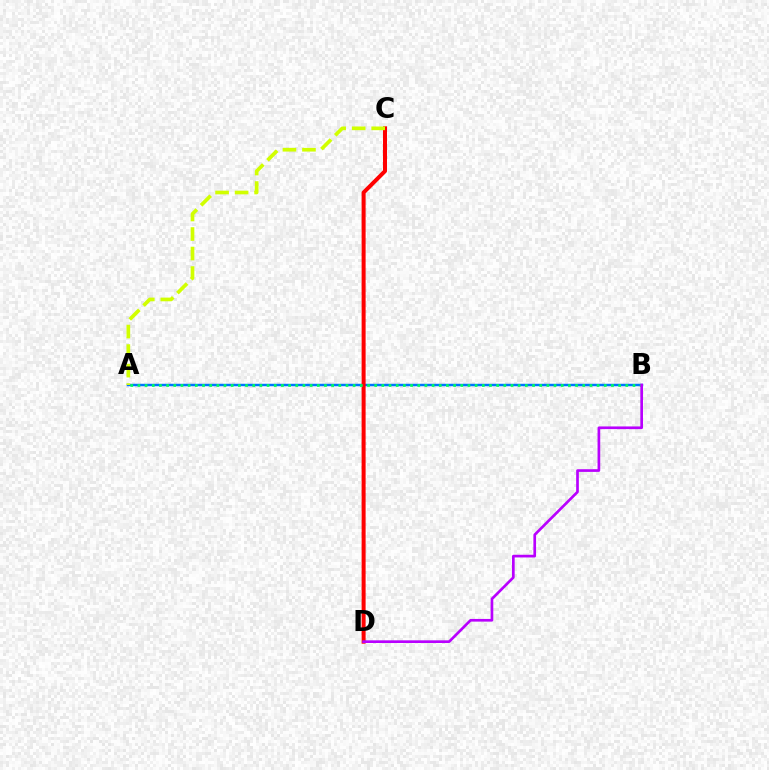{('A', 'B'): [{'color': '#0074ff', 'line_style': 'solid', 'thickness': 1.77}, {'color': '#00ff5c', 'line_style': 'dotted', 'thickness': 1.95}], ('C', 'D'): [{'color': '#ff0000', 'line_style': 'solid', 'thickness': 2.88}], ('A', 'C'): [{'color': '#d1ff00', 'line_style': 'dashed', 'thickness': 2.65}], ('B', 'D'): [{'color': '#b900ff', 'line_style': 'solid', 'thickness': 1.93}]}